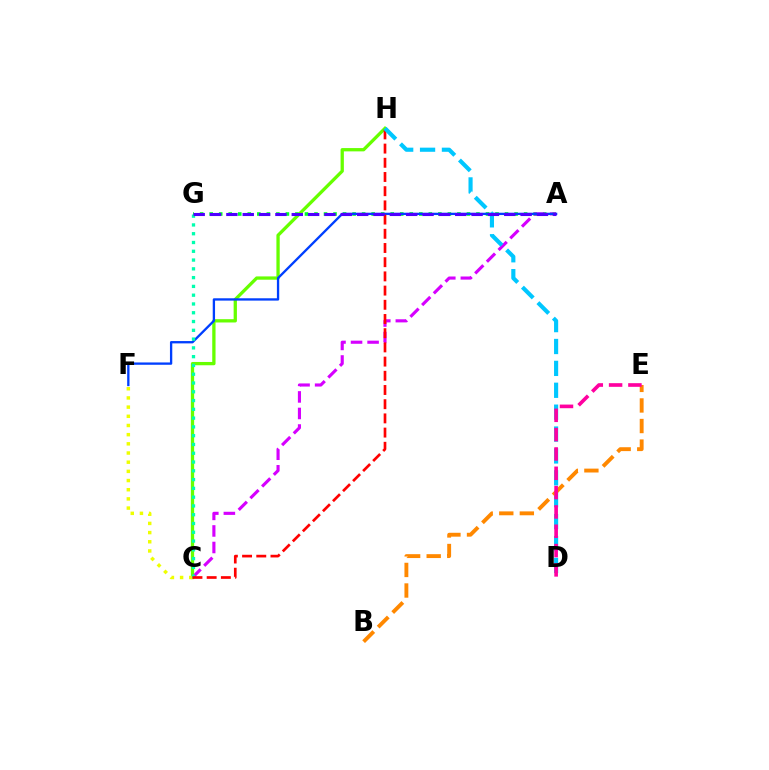{('A', 'G'): [{'color': '#00ff27', 'line_style': 'dotted', 'thickness': 2.59}, {'color': '#4f00ff', 'line_style': 'dashed', 'thickness': 2.22}], ('C', 'H'): [{'color': '#66ff00', 'line_style': 'solid', 'thickness': 2.37}, {'color': '#ff0000', 'line_style': 'dashed', 'thickness': 1.93}], ('A', 'C'): [{'color': '#d600ff', 'line_style': 'dashed', 'thickness': 2.25}], ('C', 'F'): [{'color': '#eeff00', 'line_style': 'dotted', 'thickness': 2.49}], ('A', 'F'): [{'color': '#003fff', 'line_style': 'solid', 'thickness': 1.67}], ('C', 'G'): [{'color': '#00ffaf', 'line_style': 'dotted', 'thickness': 2.39}], ('D', 'H'): [{'color': '#00c7ff', 'line_style': 'dashed', 'thickness': 2.97}], ('B', 'E'): [{'color': '#ff8800', 'line_style': 'dashed', 'thickness': 2.79}], ('D', 'E'): [{'color': '#ff00a0', 'line_style': 'dashed', 'thickness': 2.62}]}